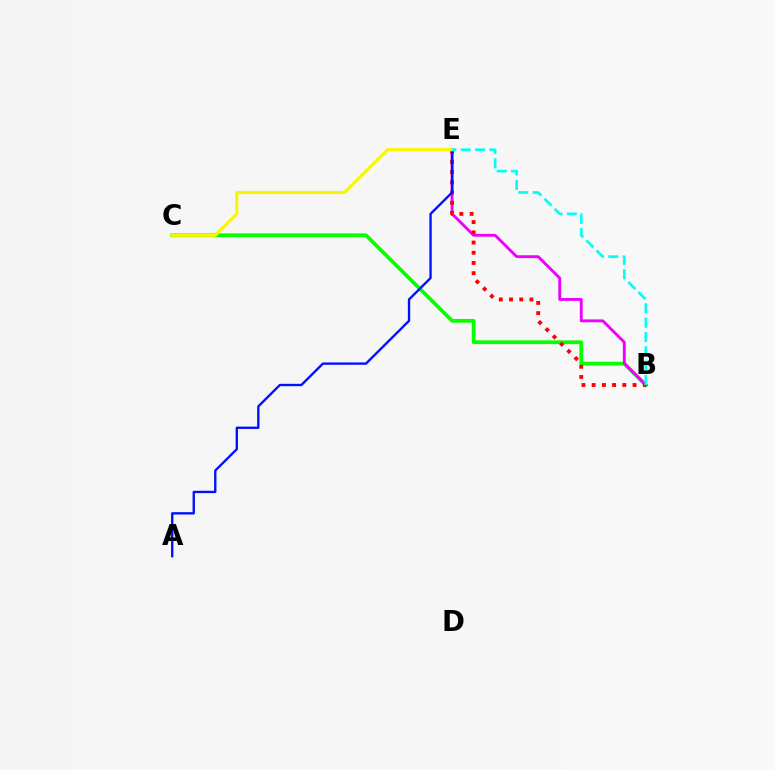{('B', 'C'): [{'color': '#08ff00', 'line_style': 'solid', 'thickness': 2.7}], ('B', 'E'): [{'color': '#ee00ff', 'line_style': 'solid', 'thickness': 2.06}, {'color': '#ff0000', 'line_style': 'dotted', 'thickness': 2.78}, {'color': '#00fff6', 'line_style': 'dashed', 'thickness': 1.95}], ('A', 'E'): [{'color': '#0010ff', 'line_style': 'solid', 'thickness': 1.69}], ('C', 'E'): [{'color': '#fcf500', 'line_style': 'solid', 'thickness': 2.25}]}